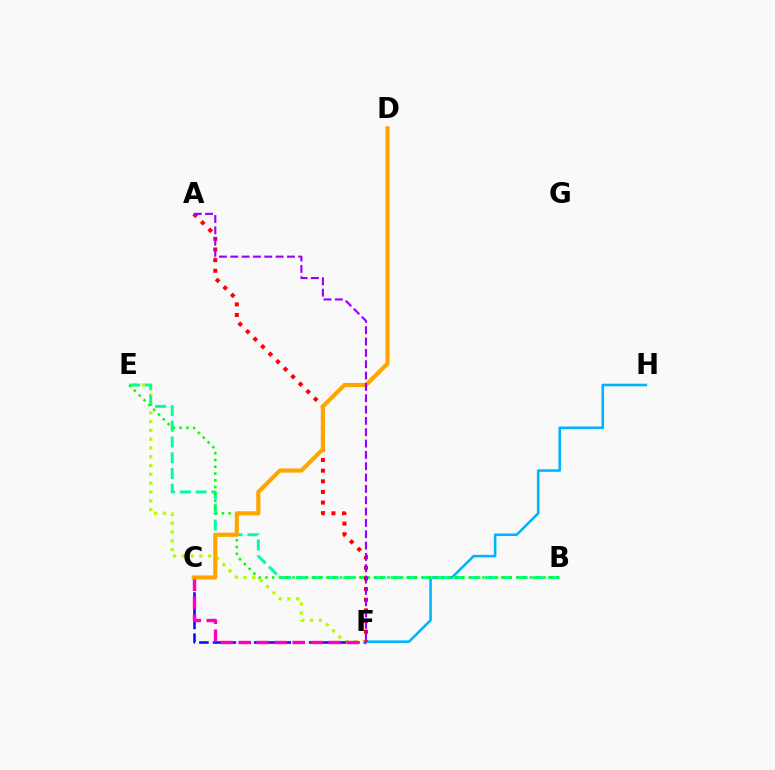{('E', 'F'): [{'color': '#b3ff00', 'line_style': 'dotted', 'thickness': 2.39}], ('C', 'F'): [{'color': '#0010ff', 'line_style': 'dashed', 'thickness': 1.86}, {'color': '#ff00bd', 'line_style': 'dashed', 'thickness': 2.44}], ('F', 'H'): [{'color': '#00b5ff', 'line_style': 'solid', 'thickness': 1.87}], ('B', 'E'): [{'color': '#00ff9d', 'line_style': 'dashed', 'thickness': 2.14}, {'color': '#08ff00', 'line_style': 'dotted', 'thickness': 1.84}], ('A', 'F'): [{'color': '#ff0000', 'line_style': 'dotted', 'thickness': 2.89}, {'color': '#9b00ff', 'line_style': 'dashed', 'thickness': 1.54}], ('C', 'D'): [{'color': '#ffa500', 'line_style': 'solid', 'thickness': 2.99}]}